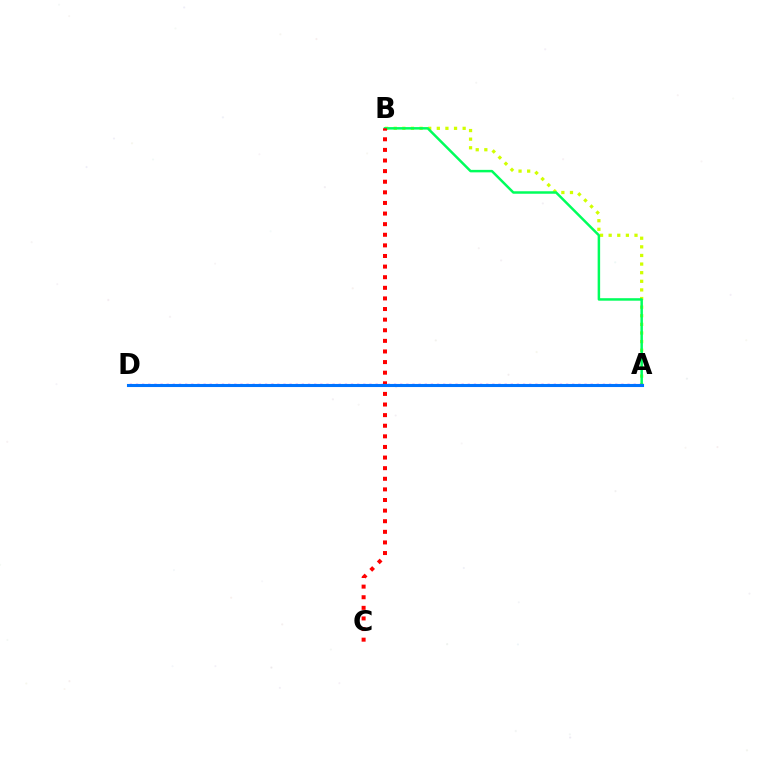{('A', 'B'): [{'color': '#d1ff00', 'line_style': 'dotted', 'thickness': 2.34}, {'color': '#00ff5c', 'line_style': 'solid', 'thickness': 1.79}], ('A', 'D'): [{'color': '#b900ff', 'line_style': 'dotted', 'thickness': 1.67}, {'color': '#0074ff', 'line_style': 'solid', 'thickness': 2.21}], ('B', 'C'): [{'color': '#ff0000', 'line_style': 'dotted', 'thickness': 2.88}]}